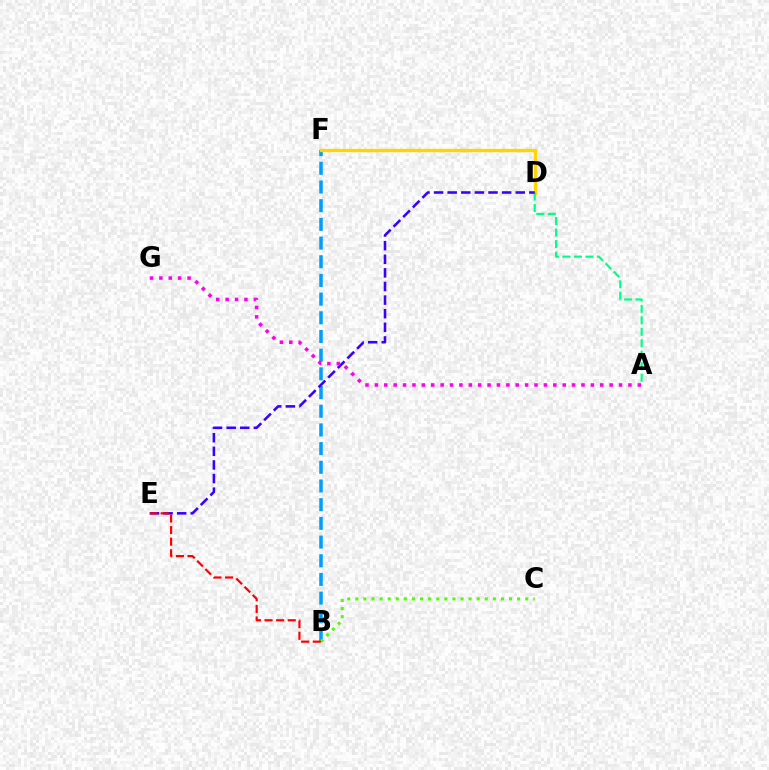{('B', 'F'): [{'color': '#009eff', 'line_style': 'dashed', 'thickness': 2.54}], ('D', 'F'): [{'color': '#ffd500', 'line_style': 'solid', 'thickness': 2.41}], ('A', 'D'): [{'color': '#00ff86', 'line_style': 'dashed', 'thickness': 1.56}], ('B', 'C'): [{'color': '#4fff00', 'line_style': 'dotted', 'thickness': 2.2}], ('D', 'E'): [{'color': '#3700ff', 'line_style': 'dashed', 'thickness': 1.85}], ('B', 'E'): [{'color': '#ff0000', 'line_style': 'dashed', 'thickness': 1.58}], ('A', 'G'): [{'color': '#ff00ed', 'line_style': 'dotted', 'thickness': 2.55}]}